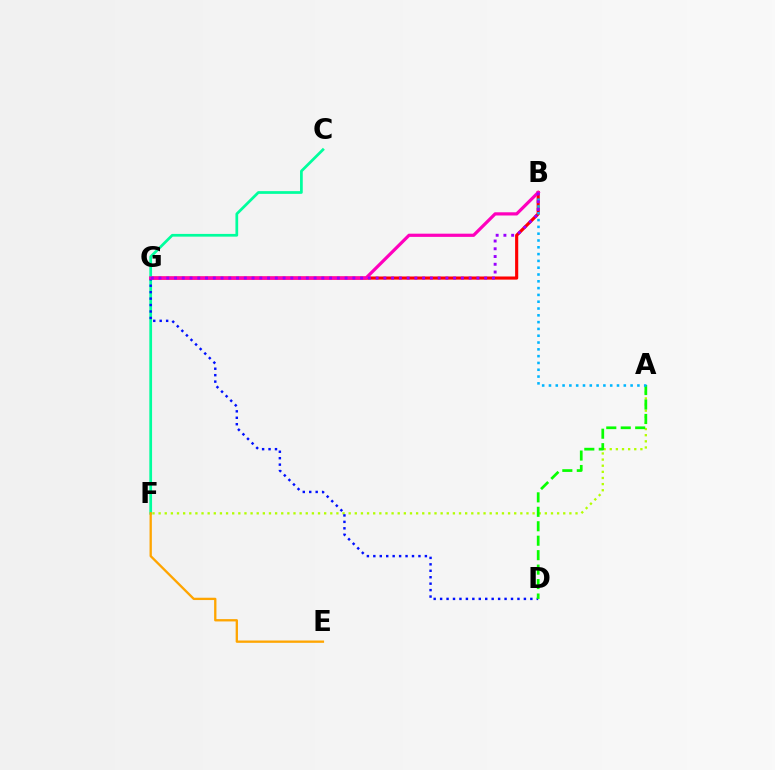{('A', 'F'): [{'color': '#b3ff00', 'line_style': 'dotted', 'thickness': 1.67}], ('B', 'G'): [{'color': '#ff0000', 'line_style': 'solid', 'thickness': 2.26}, {'color': '#ff00bd', 'line_style': 'solid', 'thickness': 2.31}, {'color': '#9b00ff', 'line_style': 'dotted', 'thickness': 2.11}], ('C', 'F'): [{'color': '#00ff9d', 'line_style': 'solid', 'thickness': 1.97}], ('D', 'G'): [{'color': '#0010ff', 'line_style': 'dotted', 'thickness': 1.75}], ('E', 'F'): [{'color': '#ffa500', 'line_style': 'solid', 'thickness': 1.67}], ('A', 'D'): [{'color': '#08ff00', 'line_style': 'dashed', 'thickness': 1.96}], ('A', 'B'): [{'color': '#00b5ff', 'line_style': 'dotted', 'thickness': 1.85}]}